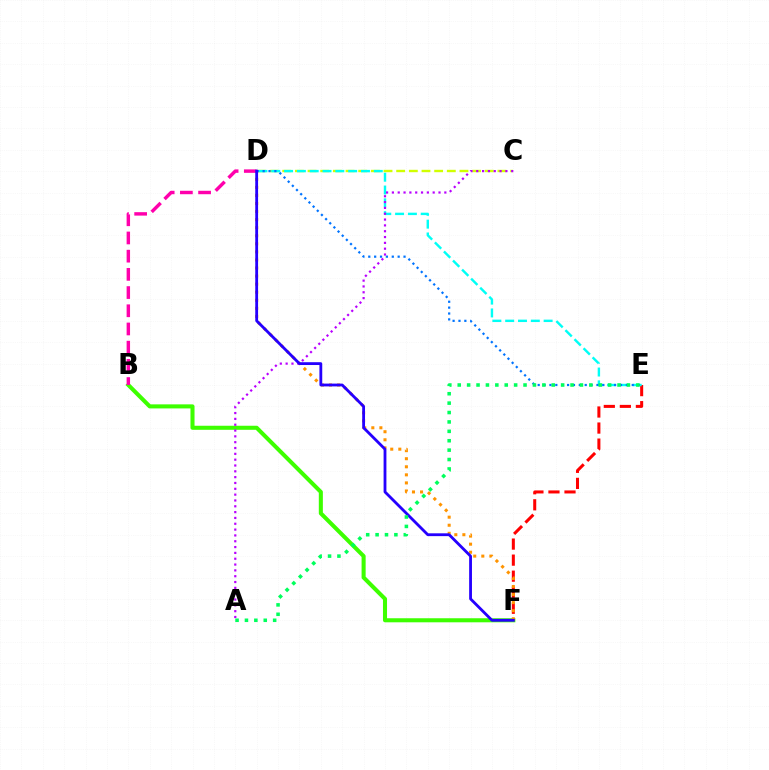{('B', 'F'): [{'color': '#3dff00', 'line_style': 'solid', 'thickness': 2.92}], ('E', 'F'): [{'color': '#ff0000', 'line_style': 'dashed', 'thickness': 2.18}], ('D', 'F'): [{'color': '#ff9400', 'line_style': 'dotted', 'thickness': 2.19}, {'color': '#2500ff', 'line_style': 'solid', 'thickness': 2.03}], ('B', 'D'): [{'color': '#ff00ac', 'line_style': 'dashed', 'thickness': 2.47}], ('C', 'D'): [{'color': '#d1ff00', 'line_style': 'dashed', 'thickness': 1.72}], ('D', 'E'): [{'color': '#00fff6', 'line_style': 'dashed', 'thickness': 1.74}, {'color': '#0074ff', 'line_style': 'dotted', 'thickness': 1.6}], ('A', 'C'): [{'color': '#b900ff', 'line_style': 'dotted', 'thickness': 1.58}], ('A', 'E'): [{'color': '#00ff5c', 'line_style': 'dotted', 'thickness': 2.55}]}